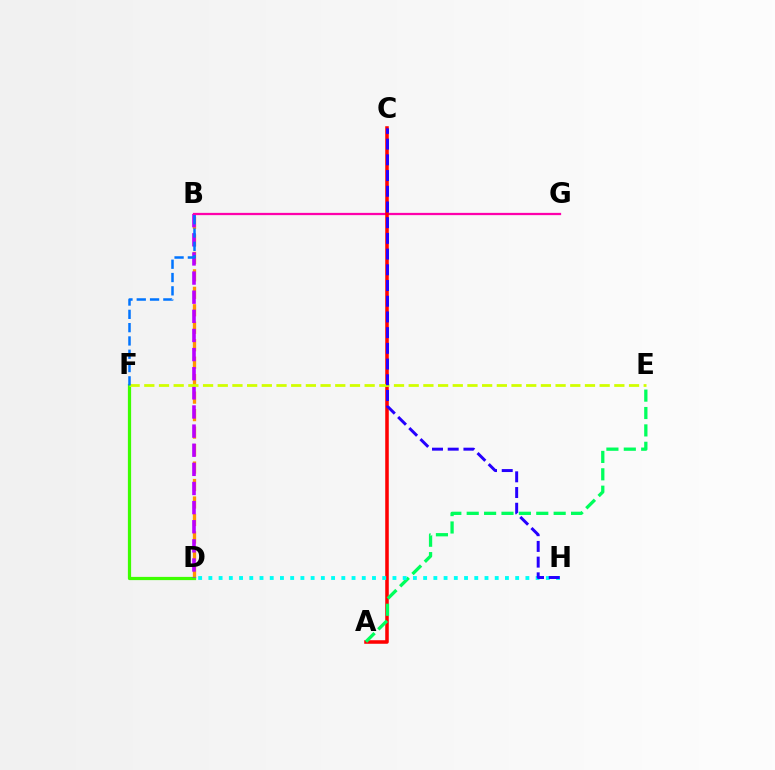{('B', 'D'): [{'color': '#ff9400', 'line_style': 'dashed', 'thickness': 2.37}, {'color': '#b900ff', 'line_style': 'dashed', 'thickness': 2.6}], ('D', 'F'): [{'color': '#3dff00', 'line_style': 'solid', 'thickness': 2.32}], ('B', 'G'): [{'color': '#ff00ac', 'line_style': 'solid', 'thickness': 1.63}], ('A', 'C'): [{'color': '#ff0000', 'line_style': 'solid', 'thickness': 2.55}], ('E', 'F'): [{'color': '#d1ff00', 'line_style': 'dashed', 'thickness': 2.0}], ('A', 'E'): [{'color': '#00ff5c', 'line_style': 'dashed', 'thickness': 2.36}], ('D', 'H'): [{'color': '#00fff6', 'line_style': 'dotted', 'thickness': 2.78}], ('B', 'F'): [{'color': '#0074ff', 'line_style': 'dashed', 'thickness': 1.81}], ('C', 'H'): [{'color': '#2500ff', 'line_style': 'dashed', 'thickness': 2.13}]}